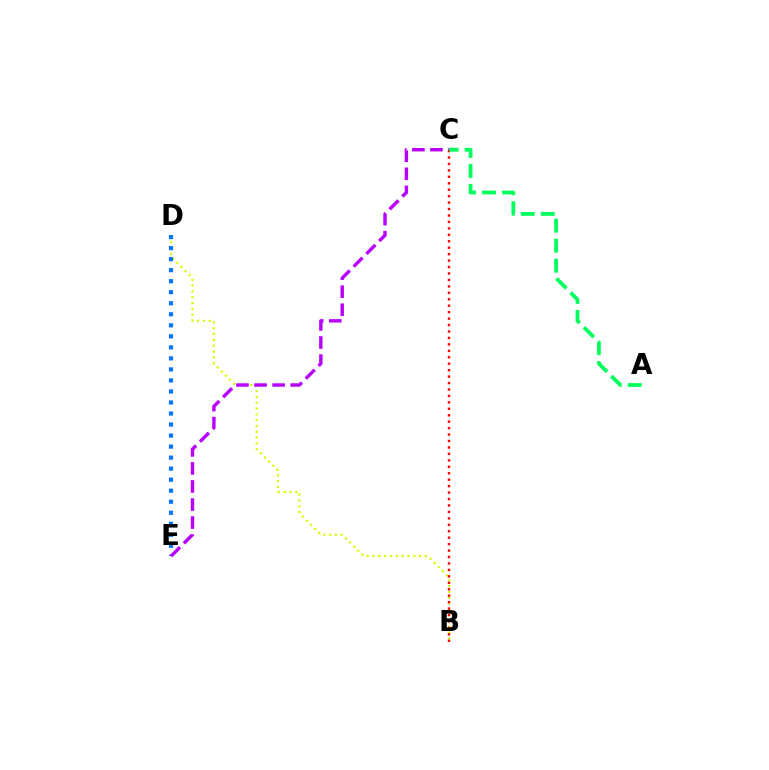{('B', 'D'): [{'color': '#d1ff00', 'line_style': 'dotted', 'thickness': 1.58}], ('D', 'E'): [{'color': '#0074ff', 'line_style': 'dotted', 'thickness': 3.0}], ('C', 'E'): [{'color': '#b900ff', 'line_style': 'dashed', 'thickness': 2.45}], ('B', 'C'): [{'color': '#ff0000', 'line_style': 'dotted', 'thickness': 1.75}], ('A', 'C'): [{'color': '#00ff5c', 'line_style': 'dashed', 'thickness': 2.72}]}